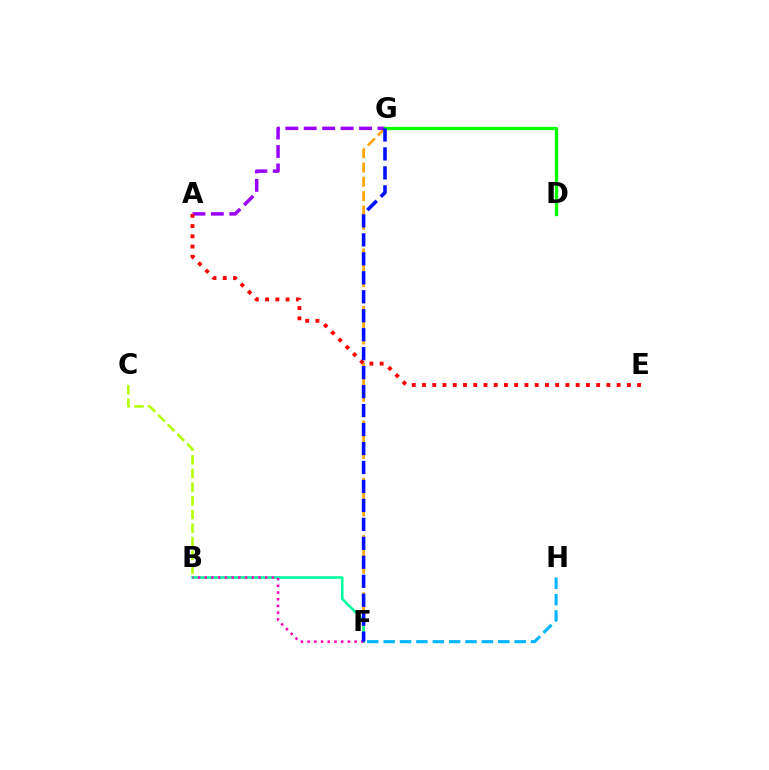{('F', 'G'): [{'color': '#ffa500', 'line_style': 'dashed', 'thickness': 1.95}, {'color': '#0010ff', 'line_style': 'dashed', 'thickness': 2.58}], ('A', 'G'): [{'color': '#9b00ff', 'line_style': 'dashed', 'thickness': 2.5}], ('D', 'G'): [{'color': '#08ff00', 'line_style': 'solid', 'thickness': 2.41}], ('B', 'F'): [{'color': '#00ff9d', 'line_style': 'solid', 'thickness': 1.88}, {'color': '#ff00bd', 'line_style': 'dotted', 'thickness': 1.82}], ('B', 'C'): [{'color': '#b3ff00', 'line_style': 'dashed', 'thickness': 1.85}], ('F', 'H'): [{'color': '#00b5ff', 'line_style': 'dashed', 'thickness': 2.22}], ('A', 'E'): [{'color': '#ff0000', 'line_style': 'dotted', 'thickness': 2.78}]}